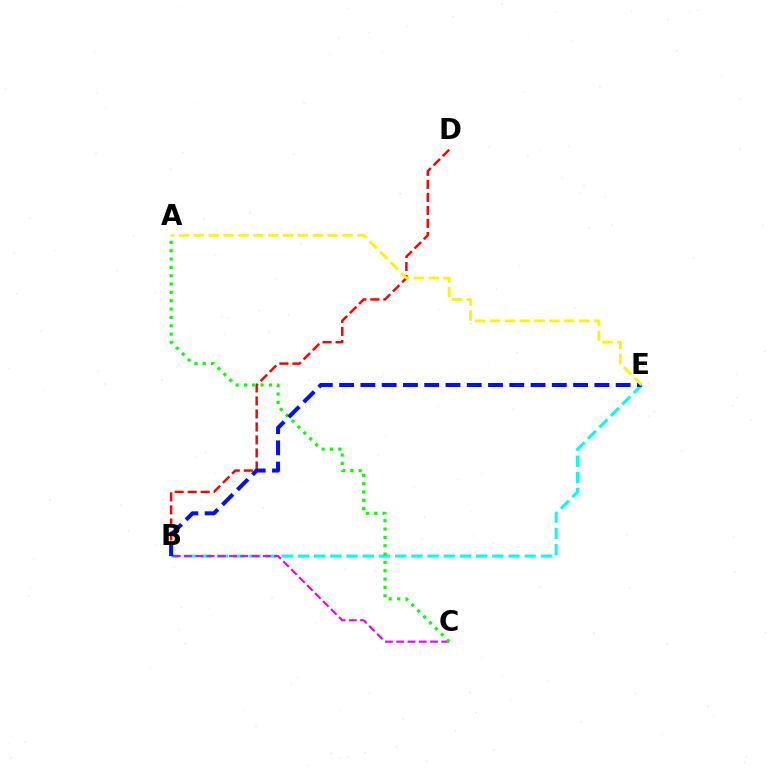{('B', 'D'): [{'color': '#ff0000', 'line_style': 'dashed', 'thickness': 1.77}], ('B', 'E'): [{'color': '#00fff6', 'line_style': 'dashed', 'thickness': 2.2}, {'color': '#0010ff', 'line_style': 'dashed', 'thickness': 2.89}], ('B', 'C'): [{'color': '#ee00ff', 'line_style': 'dashed', 'thickness': 1.53}], ('A', 'C'): [{'color': '#08ff00', 'line_style': 'dotted', 'thickness': 2.27}], ('A', 'E'): [{'color': '#fcf500', 'line_style': 'dashed', 'thickness': 2.02}]}